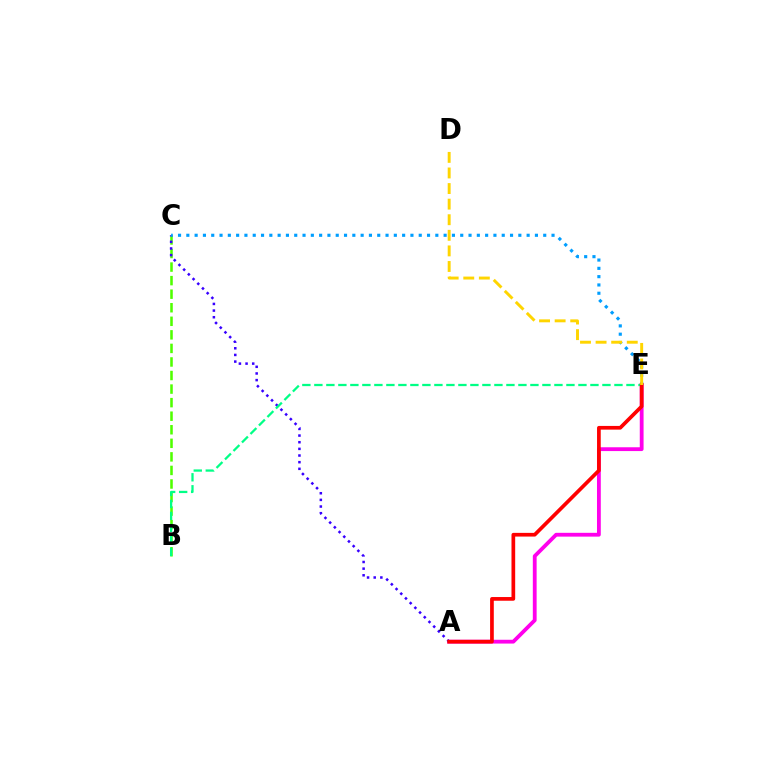{('A', 'E'): [{'color': '#ff00ed', 'line_style': 'solid', 'thickness': 2.74}, {'color': '#ff0000', 'line_style': 'solid', 'thickness': 2.66}], ('B', 'C'): [{'color': '#4fff00', 'line_style': 'dashed', 'thickness': 1.84}], ('A', 'C'): [{'color': '#3700ff', 'line_style': 'dotted', 'thickness': 1.81}], ('B', 'E'): [{'color': '#00ff86', 'line_style': 'dashed', 'thickness': 1.63}], ('C', 'E'): [{'color': '#009eff', 'line_style': 'dotted', 'thickness': 2.26}], ('D', 'E'): [{'color': '#ffd500', 'line_style': 'dashed', 'thickness': 2.12}]}